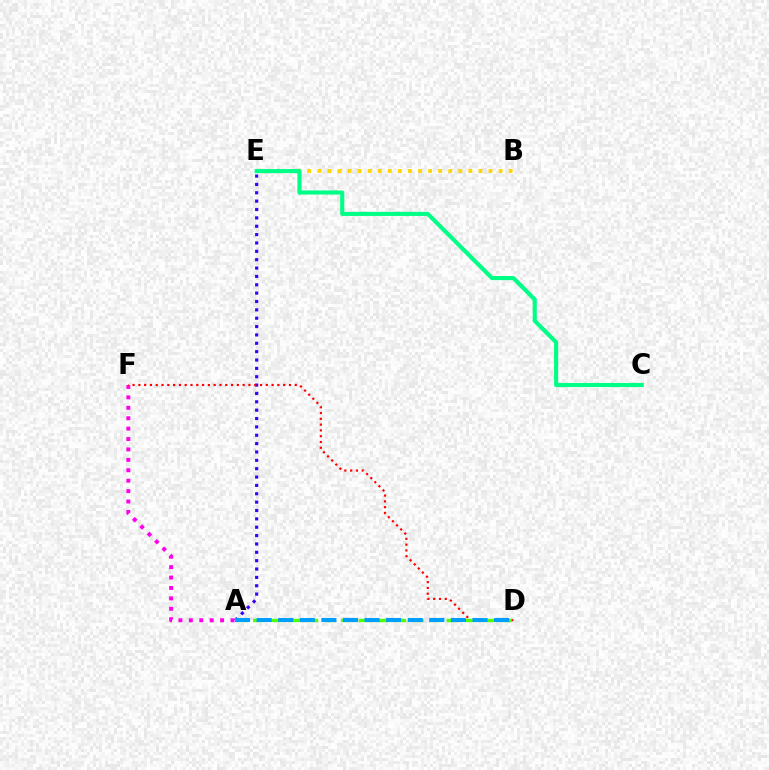{('B', 'E'): [{'color': '#ffd500', 'line_style': 'dotted', 'thickness': 2.74}], ('A', 'F'): [{'color': '#ff00ed', 'line_style': 'dotted', 'thickness': 2.83}], ('A', 'E'): [{'color': '#3700ff', 'line_style': 'dotted', 'thickness': 2.27}], ('C', 'E'): [{'color': '#00ff86', 'line_style': 'solid', 'thickness': 2.96}], ('D', 'F'): [{'color': '#ff0000', 'line_style': 'dotted', 'thickness': 1.57}], ('A', 'D'): [{'color': '#4fff00', 'line_style': 'dashed', 'thickness': 2.39}, {'color': '#009eff', 'line_style': 'dashed', 'thickness': 2.93}]}